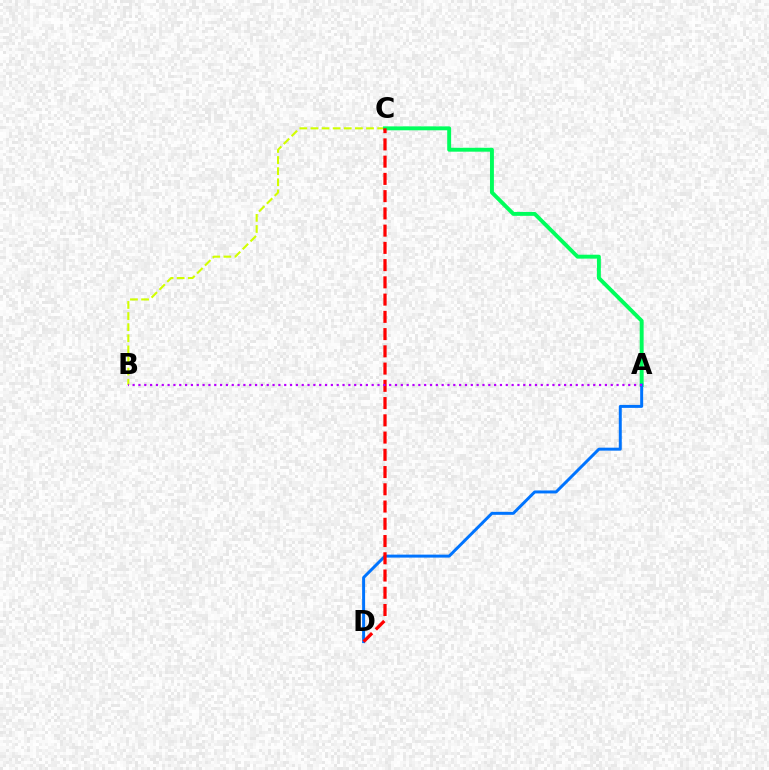{('B', 'C'): [{'color': '#d1ff00', 'line_style': 'dashed', 'thickness': 1.51}], ('A', 'C'): [{'color': '#00ff5c', 'line_style': 'solid', 'thickness': 2.82}], ('A', 'D'): [{'color': '#0074ff', 'line_style': 'solid', 'thickness': 2.14}], ('C', 'D'): [{'color': '#ff0000', 'line_style': 'dashed', 'thickness': 2.34}], ('A', 'B'): [{'color': '#b900ff', 'line_style': 'dotted', 'thickness': 1.58}]}